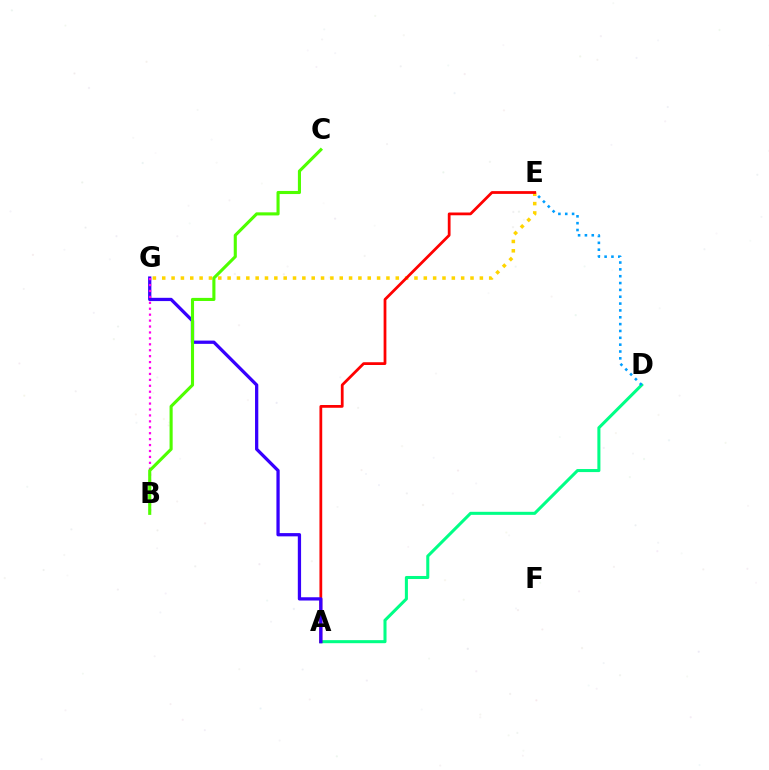{('A', 'D'): [{'color': '#00ff86', 'line_style': 'solid', 'thickness': 2.19}], ('E', 'G'): [{'color': '#ffd500', 'line_style': 'dotted', 'thickness': 2.54}], ('D', 'E'): [{'color': '#009eff', 'line_style': 'dotted', 'thickness': 1.86}], ('A', 'E'): [{'color': '#ff0000', 'line_style': 'solid', 'thickness': 1.99}], ('A', 'G'): [{'color': '#3700ff', 'line_style': 'solid', 'thickness': 2.35}], ('B', 'G'): [{'color': '#ff00ed', 'line_style': 'dotted', 'thickness': 1.61}], ('B', 'C'): [{'color': '#4fff00', 'line_style': 'solid', 'thickness': 2.23}]}